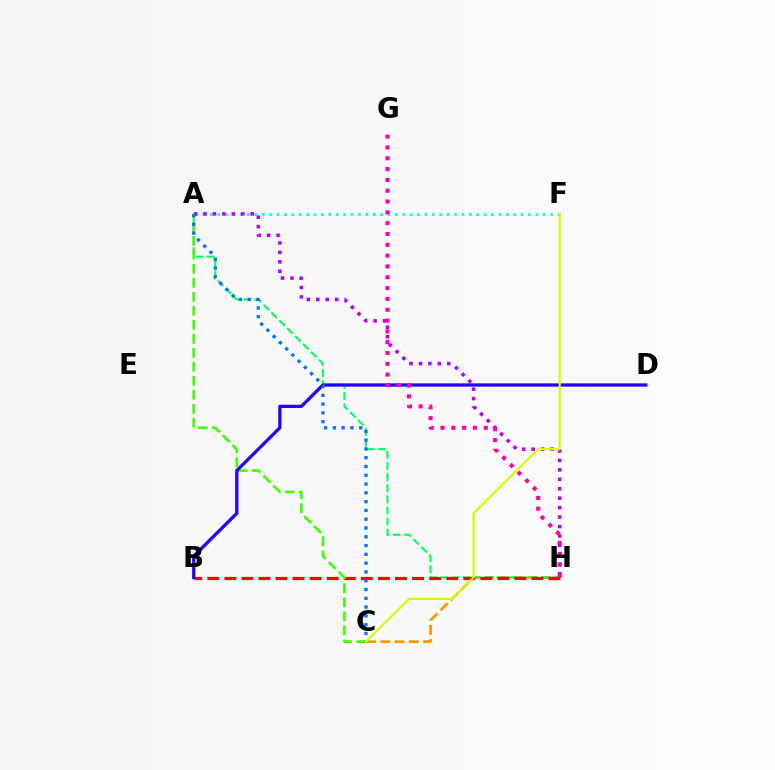{('A', 'F'): [{'color': '#00fff6', 'line_style': 'dotted', 'thickness': 2.01}], ('C', 'H'): [{'color': '#ff9400', 'line_style': 'dashed', 'thickness': 1.94}], ('A', 'H'): [{'color': '#b900ff', 'line_style': 'dotted', 'thickness': 2.57}, {'color': '#00ff5c', 'line_style': 'dashed', 'thickness': 1.51}], ('B', 'H'): [{'color': '#ff0000', 'line_style': 'dashed', 'thickness': 2.32}], ('A', 'C'): [{'color': '#3dff00', 'line_style': 'dashed', 'thickness': 1.9}, {'color': '#0074ff', 'line_style': 'dotted', 'thickness': 2.39}], ('B', 'D'): [{'color': '#2500ff', 'line_style': 'solid', 'thickness': 2.36}], ('G', 'H'): [{'color': '#ff00ac', 'line_style': 'dotted', 'thickness': 2.94}], ('C', 'F'): [{'color': '#d1ff00', 'line_style': 'solid', 'thickness': 1.57}]}